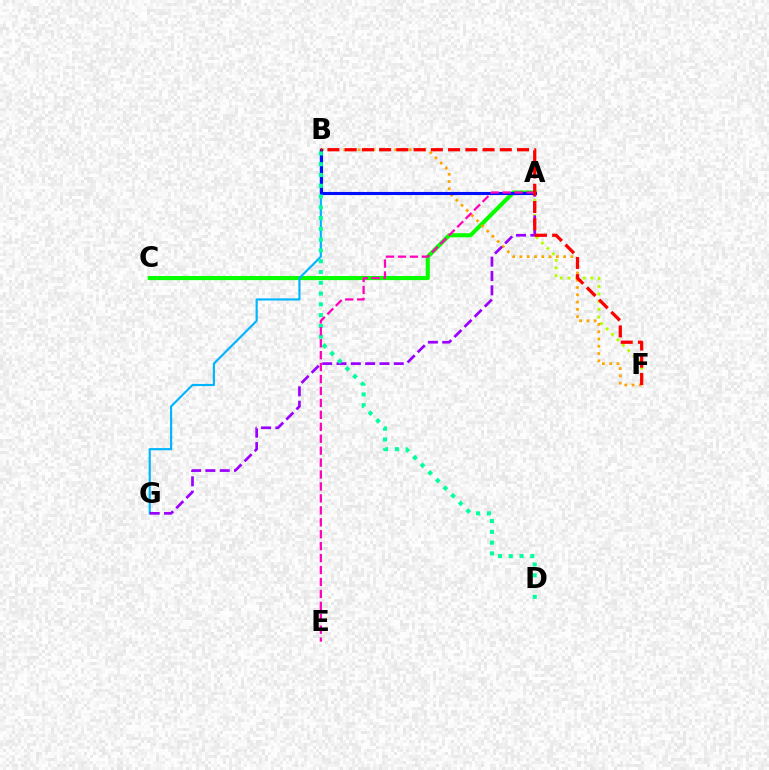{('A', 'F'): [{'color': '#b3ff00', 'line_style': 'dotted', 'thickness': 2.08}], ('A', 'C'): [{'color': '#08ff00', 'line_style': 'solid', 'thickness': 2.95}], ('B', 'F'): [{'color': '#ffa500', 'line_style': 'dotted', 'thickness': 1.98}, {'color': '#ff0000', 'line_style': 'dashed', 'thickness': 2.34}], ('B', 'G'): [{'color': '#00b5ff', 'line_style': 'solid', 'thickness': 1.55}], ('A', 'B'): [{'color': '#0010ff', 'line_style': 'solid', 'thickness': 2.22}], ('A', 'G'): [{'color': '#9b00ff', 'line_style': 'dashed', 'thickness': 1.95}], ('B', 'D'): [{'color': '#00ff9d', 'line_style': 'dotted', 'thickness': 2.93}], ('A', 'E'): [{'color': '#ff00bd', 'line_style': 'dashed', 'thickness': 1.62}]}